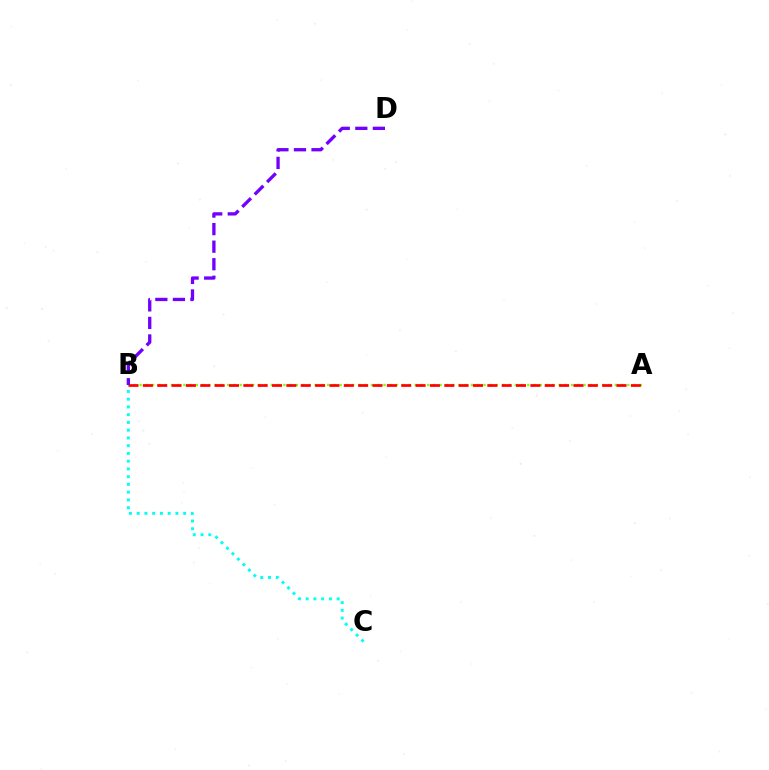{('A', 'B'): [{'color': '#84ff00', 'line_style': 'dotted', 'thickness': 1.7}, {'color': '#ff0000', 'line_style': 'dashed', 'thickness': 1.95}], ('B', 'D'): [{'color': '#7200ff', 'line_style': 'dashed', 'thickness': 2.38}], ('B', 'C'): [{'color': '#00fff6', 'line_style': 'dotted', 'thickness': 2.11}]}